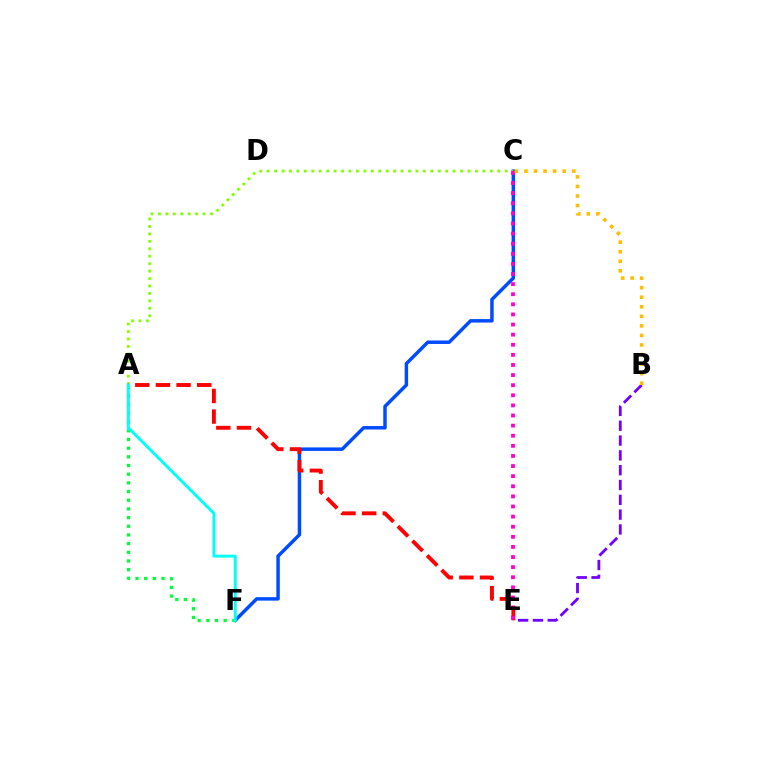{('C', 'F'): [{'color': '#004bff', 'line_style': 'solid', 'thickness': 2.5}], ('A', 'F'): [{'color': '#00ff39', 'line_style': 'dotted', 'thickness': 2.36}, {'color': '#00fff6', 'line_style': 'solid', 'thickness': 2.1}], ('A', 'C'): [{'color': '#84ff00', 'line_style': 'dotted', 'thickness': 2.02}], ('B', 'E'): [{'color': '#7200ff', 'line_style': 'dashed', 'thickness': 2.01}], ('A', 'E'): [{'color': '#ff0000', 'line_style': 'dashed', 'thickness': 2.8}], ('C', 'E'): [{'color': '#ff00cf', 'line_style': 'dotted', 'thickness': 2.75}], ('B', 'C'): [{'color': '#ffbd00', 'line_style': 'dotted', 'thickness': 2.6}]}